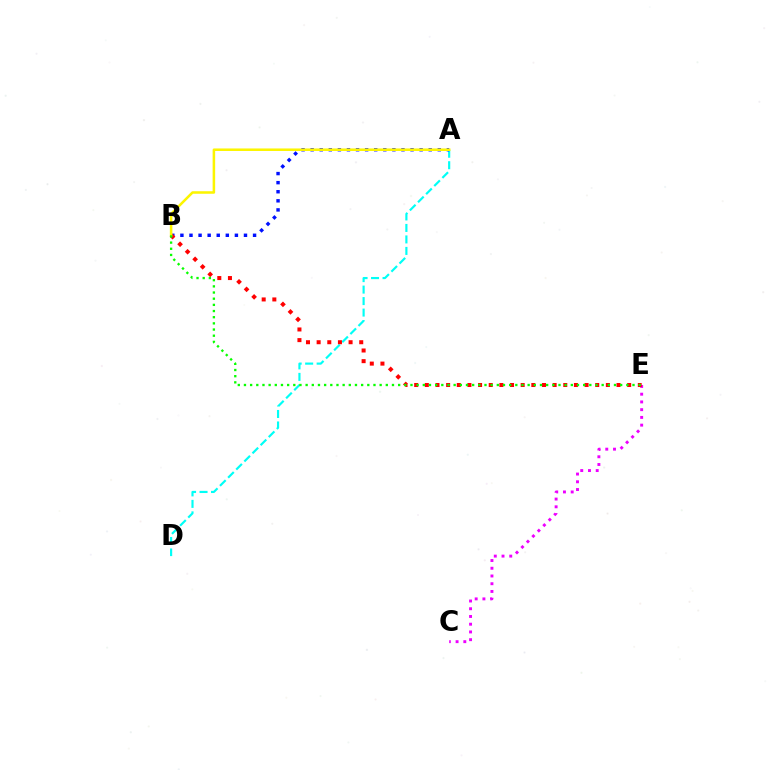{('C', 'E'): [{'color': '#ee00ff', 'line_style': 'dotted', 'thickness': 2.1}], ('A', 'D'): [{'color': '#00fff6', 'line_style': 'dashed', 'thickness': 1.56}], ('A', 'B'): [{'color': '#0010ff', 'line_style': 'dotted', 'thickness': 2.47}, {'color': '#fcf500', 'line_style': 'solid', 'thickness': 1.82}], ('B', 'E'): [{'color': '#ff0000', 'line_style': 'dotted', 'thickness': 2.89}, {'color': '#08ff00', 'line_style': 'dotted', 'thickness': 1.68}]}